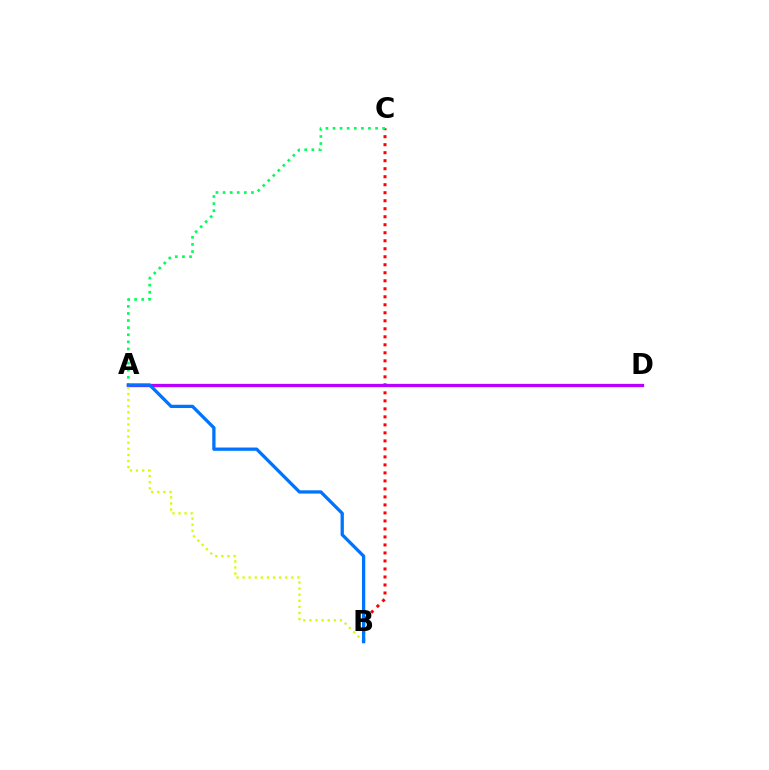{('B', 'C'): [{'color': '#ff0000', 'line_style': 'dotted', 'thickness': 2.18}], ('A', 'D'): [{'color': '#b900ff', 'line_style': 'solid', 'thickness': 2.37}], ('A', 'C'): [{'color': '#00ff5c', 'line_style': 'dotted', 'thickness': 1.93}], ('A', 'B'): [{'color': '#d1ff00', 'line_style': 'dotted', 'thickness': 1.65}, {'color': '#0074ff', 'line_style': 'solid', 'thickness': 2.36}]}